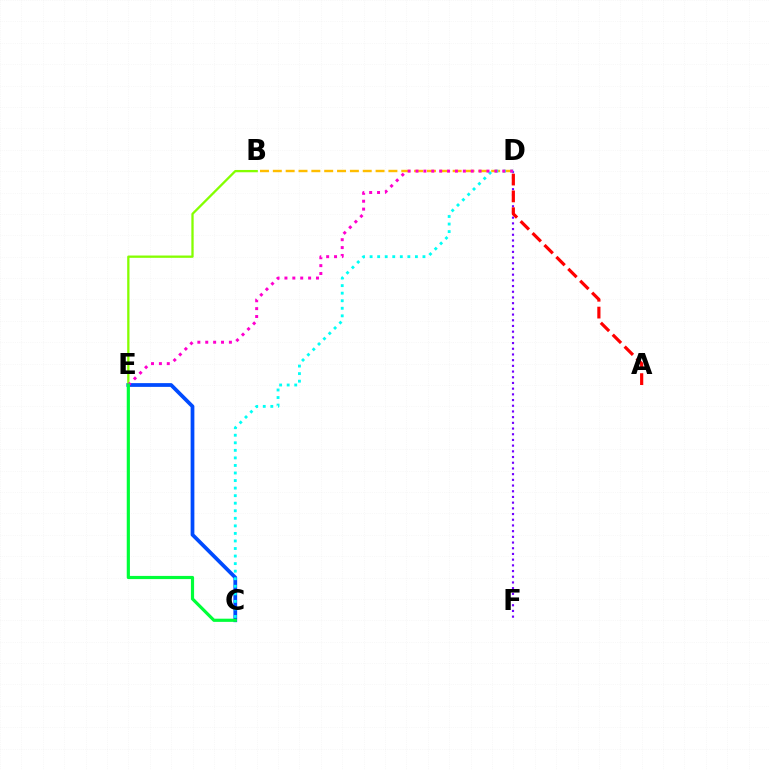{('C', 'E'): [{'color': '#004bff', 'line_style': 'solid', 'thickness': 2.7}, {'color': '#00ff39', 'line_style': 'solid', 'thickness': 2.29}], ('B', 'D'): [{'color': '#ffbd00', 'line_style': 'dashed', 'thickness': 1.74}], ('D', 'F'): [{'color': '#7200ff', 'line_style': 'dotted', 'thickness': 1.55}], ('C', 'D'): [{'color': '#00fff6', 'line_style': 'dotted', 'thickness': 2.05}], ('B', 'E'): [{'color': '#84ff00', 'line_style': 'solid', 'thickness': 1.66}], ('D', 'E'): [{'color': '#ff00cf', 'line_style': 'dotted', 'thickness': 2.14}], ('A', 'D'): [{'color': '#ff0000', 'line_style': 'dashed', 'thickness': 2.29}]}